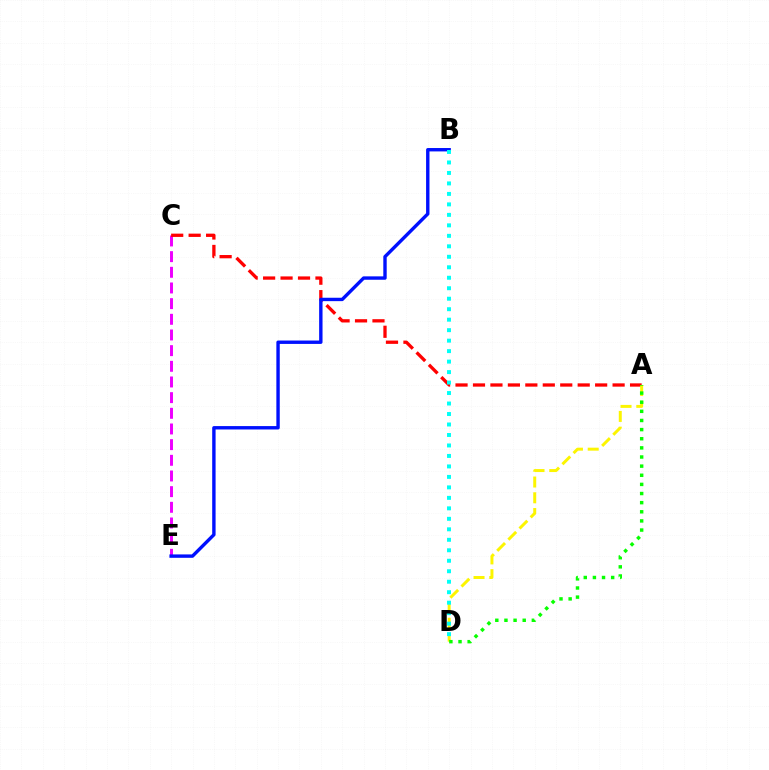{('C', 'E'): [{'color': '#ee00ff', 'line_style': 'dashed', 'thickness': 2.13}], ('A', 'C'): [{'color': '#ff0000', 'line_style': 'dashed', 'thickness': 2.37}], ('A', 'D'): [{'color': '#fcf500', 'line_style': 'dashed', 'thickness': 2.14}, {'color': '#08ff00', 'line_style': 'dotted', 'thickness': 2.48}], ('B', 'E'): [{'color': '#0010ff', 'line_style': 'solid', 'thickness': 2.44}], ('B', 'D'): [{'color': '#00fff6', 'line_style': 'dotted', 'thickness': 2.85}]}